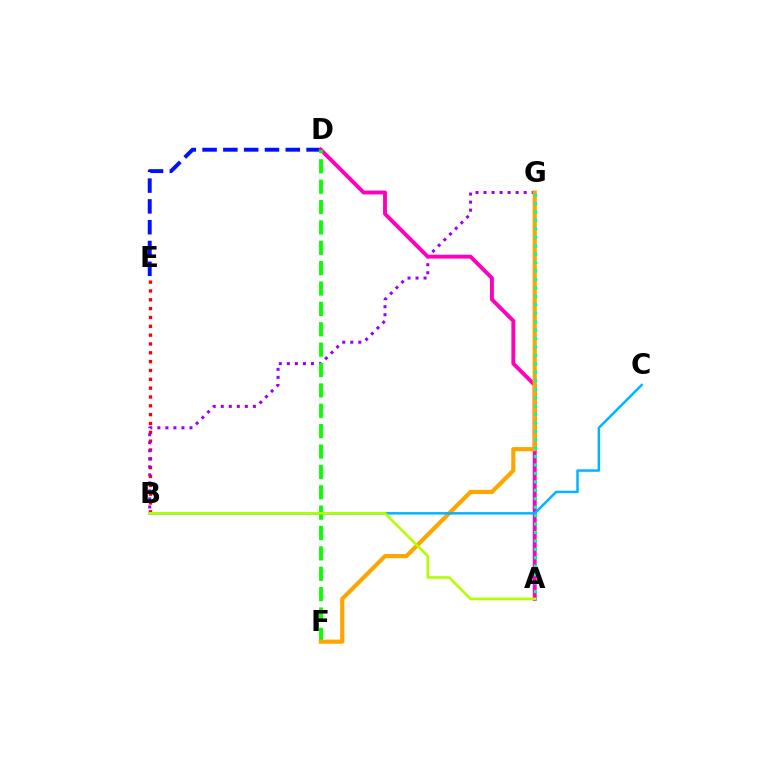{('B', 'E'): [{'color': '#ff0000', 'line_style': 'dotted', 'thickness': 2.4}], ('D', 'E'): [{'color': '#0010ff', 'line_style': 'dashed', 'thickness': 2.83}], ('B', 'G'): [{'color': '#9b00ff', 'line_style': 'dotted', 'thickness': 2.18}], ('A', 'D'): [{'color': '#ff00bd', 'line_style': 'solid', 'thickness': 2.81}], ('D', 'F'): [{'color': '#08ff00', 'line_style': 'dashed', 'thickness': 2.77}], ('F', 'G'): [{'color': '#ffa500', 'line_style': 'solid', 'thickness': 3.0}], ('A', 'G'): [{'color': '#00ff9d', 'line_style': 'dotted', 'thickness': 2.29}], ('B', 'C'): [{'color': '#00b5ff', 'line_style': 'solid', 'thickness': 1.79}], ('A', 'B'): [{'color': '#b3ff00', 'line_style': 'solid', 'thickness': 1.89}]}